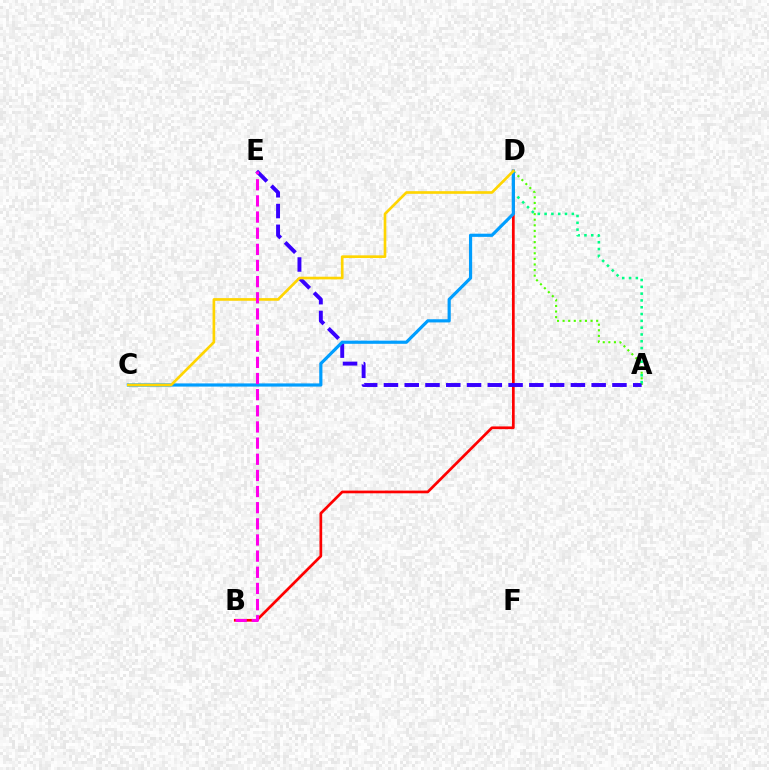{('A', 'D'): [{'color': '#4fff00', 'line_style': 'dotted', 'thickness': 1.52}, {'color': '#00ff86', 'line_style': 'dotted', 'thickness': 1.85}], ('B', 'D'): [{'color': '#ff0000', 'line_style': 'solid', 'thickness': 1.95}], ('A', 'E'): [{'color': '#3700ff', 'line_style': 'dashed', 'thickness': 2.82}], ('C', 'D'): [{'color': '#009eff', 'line_style': 'solid', 'thickness': 2.29}, {'color': '#ffd500', 'line_style': 'solid', 'thickness': 1.91}], ('B', 'E'): [{'color': '#ff00ed', 'line_style': 'dashed', 'thickness': 2.19}]}